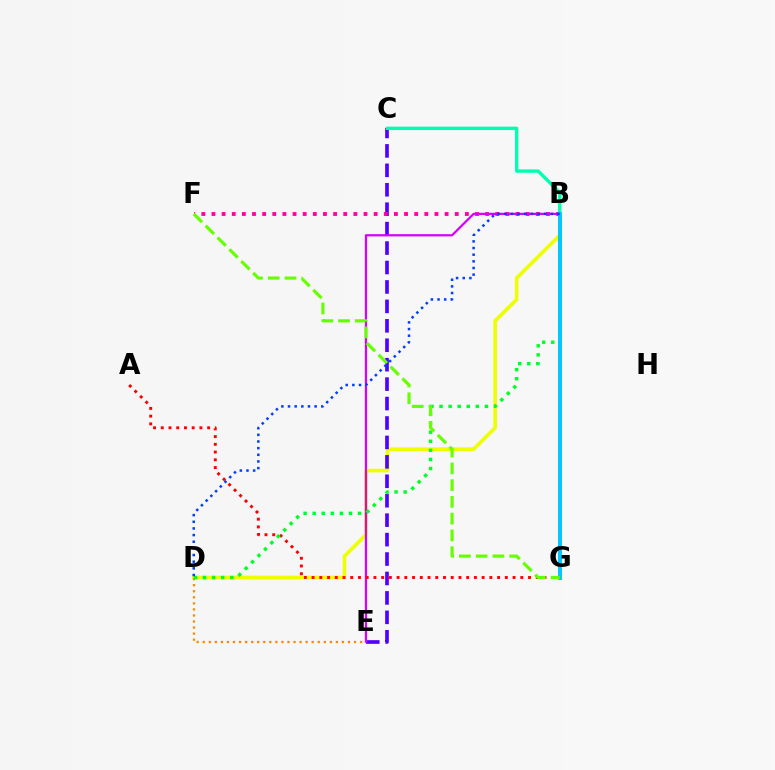{('B', 'D'): [{'color': '#eeff00', 'line_style': 'solid', 'thickness': 2.6}, {'color': '#00ff27', 'line_style': 'dotted', 'thickness': 2.47}, {'color': '#003fff', 'line_style': 'dotted', 'thickness': 1.81}], ('C', 'E'): [{'color': '#4f00ff', 'line_style': 'dashed', 'thickness': 2.64}], ('D', 'E'): [{'color': '#ff8800', 'line_style': 'dotted', 'thickness': 1.64}], ('B', 'F'): [{'color': '#ff00a0', 'line_style': 'dotted', 'thickness': 2.75}], ('B', 'E'): [{'color': '#d600ff', 'line_style': 'solid', 'thickness': 1.61}], ('A', 'G'): [{'color': '#ff0000', 'line_style': 'dotted', 'thickness': 2.1}], ('B', 'C'): [{'color': '#00ffaf', 'line_style': 'solid', 'thickness': 2.43}], ('B', 'G'): [{'color': '#00c7ff', 'line_style': 'solid', 'thickness': 2.85}], ('F', 'G'): [{'color': '#66ff00', 'line_style': 'dashed', 'thickness': 2.28}]}